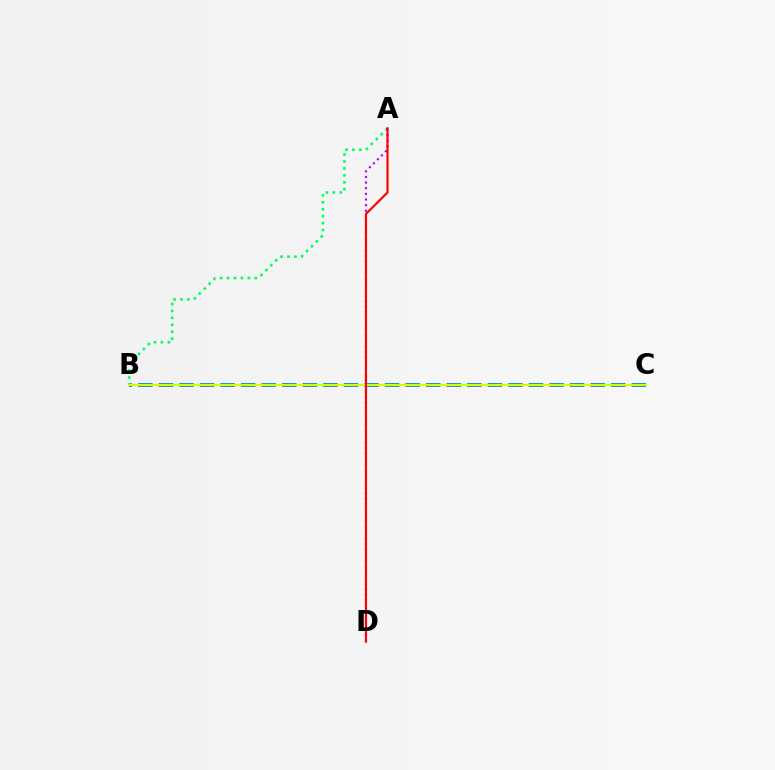{('B', 'C'): [{'color': '#0074ff', 'line_style': 'dashed', 'thickness': 2.79}, {'color': '#d1ff00', 'line_style': 'solid', 'thickness': 1.64}], ('A', 'B'): [{'color': '#00ff5c', 'line_style': 'dotted', 'thickness': 1.88}], ('A', 'D'): [{'color': '#b900ff', 'line_style': 'dotted', 'thickness': 1.53}, {'color': '#ff0000', 'line_style': 'solid', 'thickness': 1.56}]}